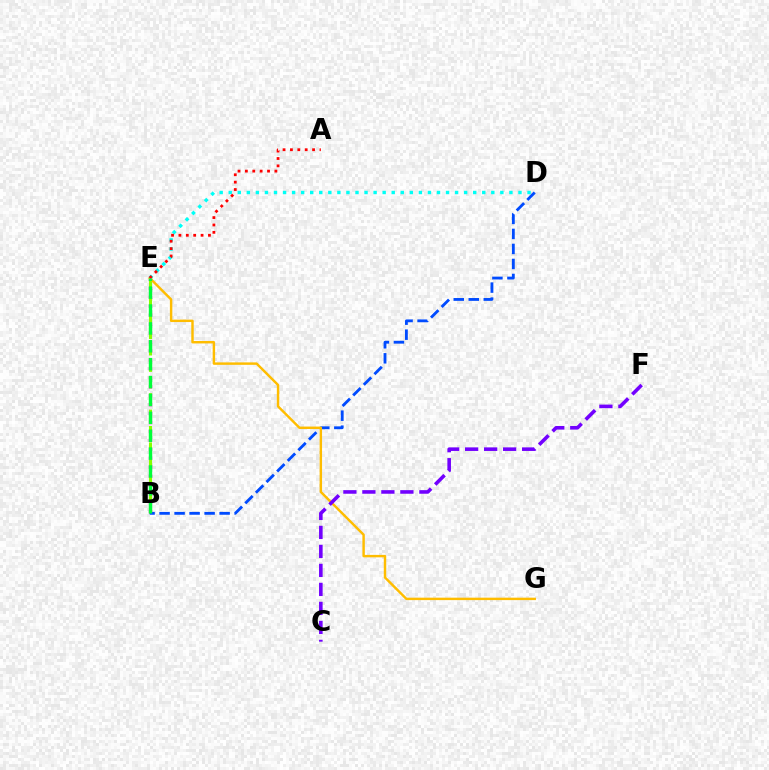{('B', 'E'): [{'color': '#ff00cf', 'line_style': 'dotted', 'thickness': 2.43}, {'color': '#84ff00', 'line_style': 'dashed', 'thickness': 2.23}, {'color': '#00ff39', 'line_style': 'dashed', 'thickness': 2.43}], ('B', 'D'): [{'color': '#004bff', 'line_style': 'dashed', 'thickness': 2.04}], ('E', 'G'): [{'color': '#ffbd00', 'line_style': 'solid', 'thickness': 1.75}], ('D', 'E'): [{'color': '#00fff6', 'line_style': 'dotted', 'thickness': 2.46}], ('A', 'E'): [{'color': '#ff0000', 'line_style': 'dotted', 'thickness': 2.01}], ('C', 'F'): [{'color': '#7200ff', 'line_style': 'dashed', 'thickness': 2.58}]}